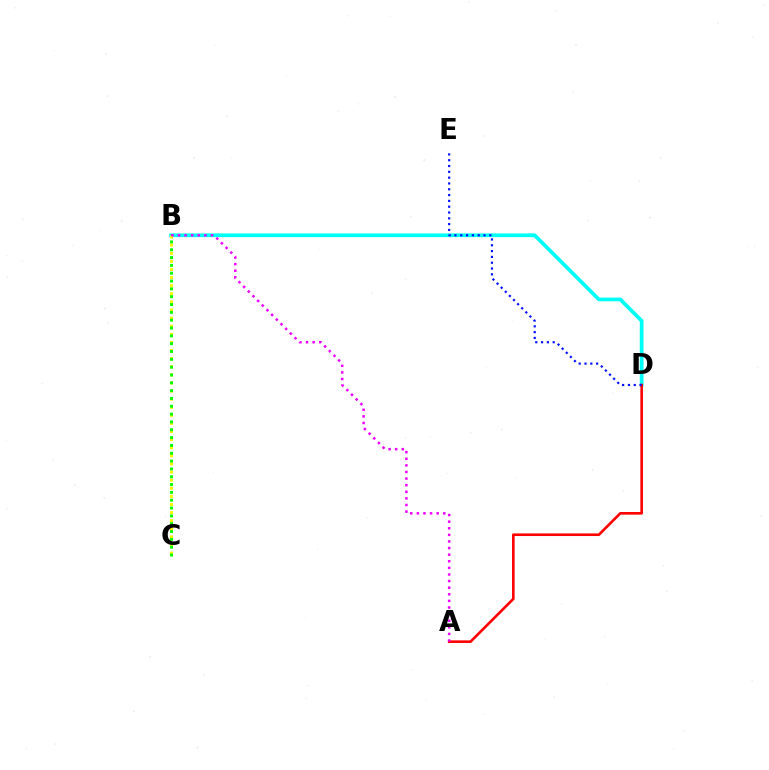{('B', 'D'): [{'color': '#00fff6', 'line_style': 'solid', 'thickness': 2.68}], ('B', 'C'): [{'color': '#fcf500', 'line_style': 'dotted', 'thickness': 2.2}, {'color': '#08ff00', 'line_style': 'dotted', 'thickness': 2.13}], ('A', 'D'): [{'color': '#ff0000', 'line_style': 'solid', 'thickness': 1.88}], ('D', 'E'): [{'color': '#0010ff', 'line_style': 'dotted', 'thickness': 1.58}], ('A', 'B'): [{'color': '#ee00ff', 'line_style': 'dotted', 'thickness': 1.79}]}